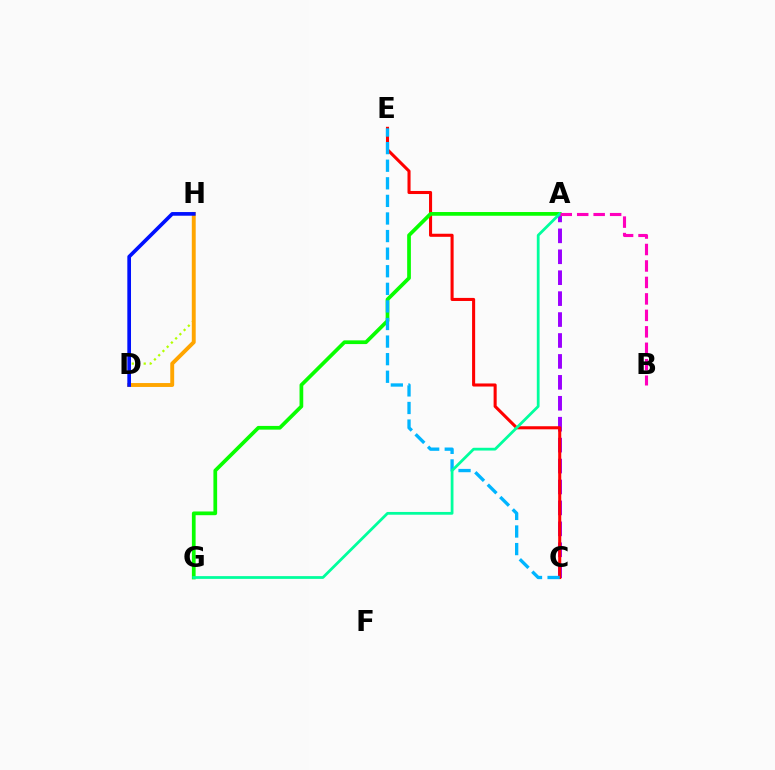{('D', 'H'): [{'color': '#b3ff00', 'line_style': 'dotted', 'thickness': 1.62}, {'color': '#ffa500', 'line_style': 'solid', 'thickness': 2.81}, {'color': '#0010ff', 'line_style': 'solid', 'thickness': 2.65}], ('A', 'C'): [{'color': '#9b00ff', 'line_style': 'dashed', 'thickness': 2.84}], ('C', 'E'): [{'color': '#ff0000', 'line_style': 'solid', 'thickness': 2.21}, {'color': '#00b5ff', 'line_style': 'dashed', 'thickness': 2.39}], ('A', 'G'): [{'color': '#08ff00', 'line_style': 'solid', 'thickness': 2.68}, {'color': '#00ff9d', 'line_style': 'solid', 'thickness': 1.99}], ('A', 'B'): [{'color': '#ff00bd', 'line_style': 'dashed', 'thickness': 2.24}]}